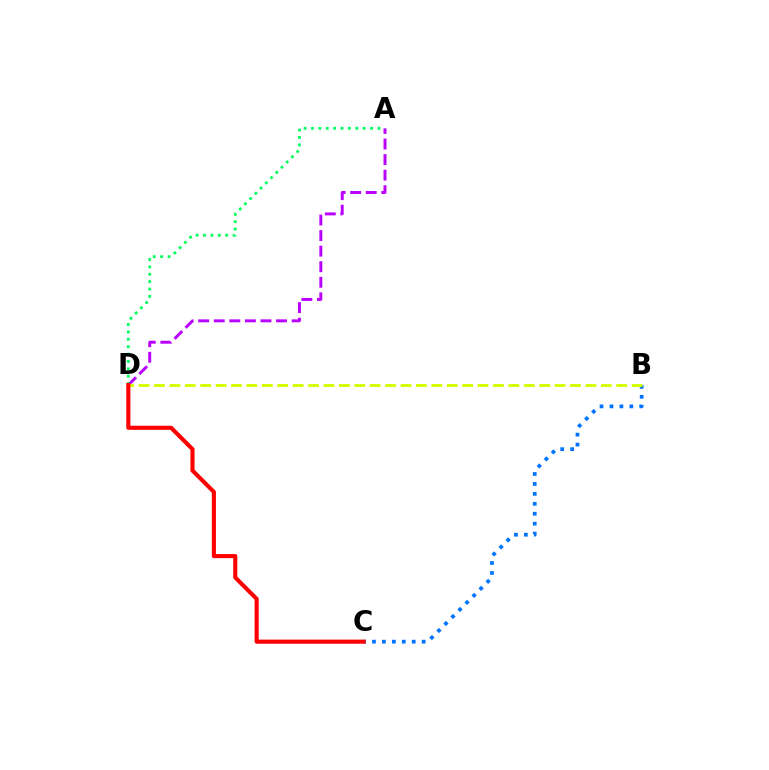{('B', 'C'): [{'color': '#0074ff', 'line_style': 'dotted', 'thickness': 2.7}], ('A', 'D'): [{'color': '#b900ff', 'line_style': 'dashed', 'thickness': 2.12}, {'color': '#00ff5c', 'line_style': 'dotted', 'thickness': 2.01}], ('B', 'D'): [{'color': '#d1ff00', 'line_style': 'dashed', 'thickness': 2.09}], ('C', 'D'): [{'color': '#ff0000', 'line_style': 'solid', 'thickness': 2.96}]}